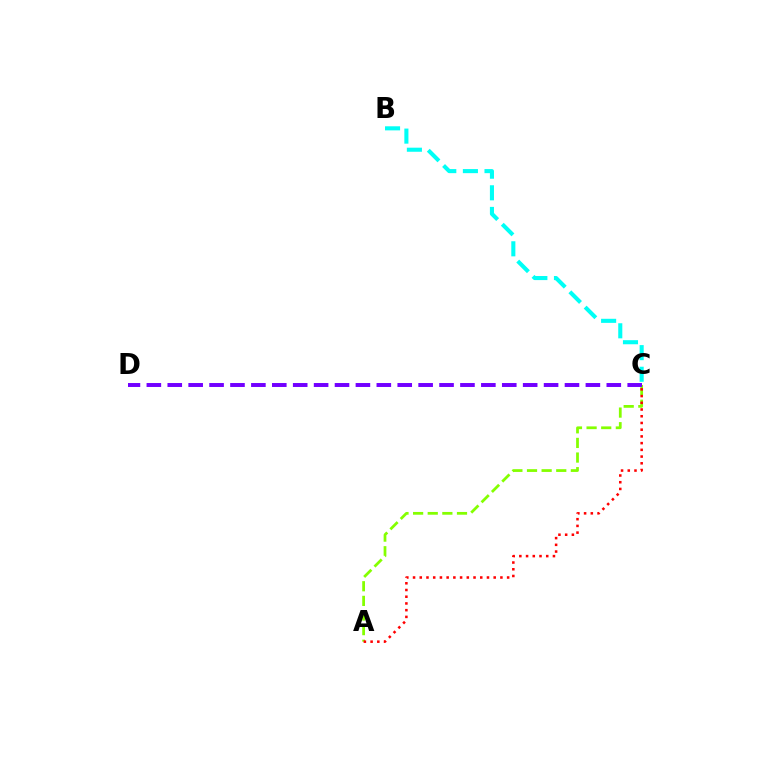{('B', 'C'): [{'color': '#00fff6', 'line_style': 'dashed', 'thickness': 2.94}], ('A', 'C'): [{'color': '#84ff00', 'line_style': 'dashed', 'thickness': 1.99}, {'color': '#ff0000', 'line_style': 'dotted', 'thickness': 1.83}], ('C', 'D'): [{'color': '#7200ff', 'line_style': 'dashed', 'thickness': 2.84}]}